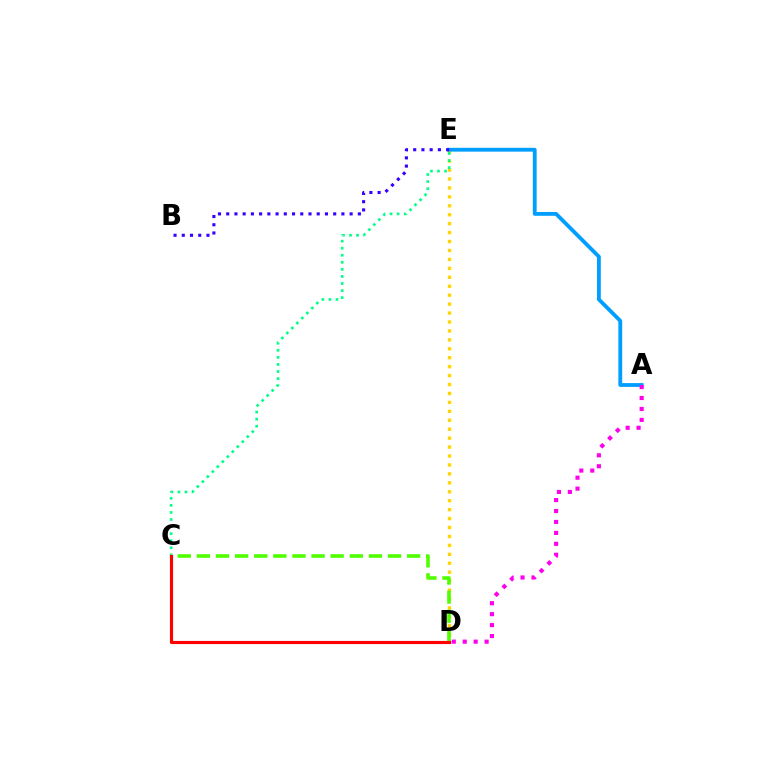{('D', 'E'): [{'color': '#ffd500', 'line_style': 'dotted', 'thickness': 2.43}], ('C', 'E'): [{'color': '#00ff86', 'line_style': 'dotted', 'thickness': 1.92}], ('A', 'E'): [{'color': '#009eff', 'line_style': 'solid', 'thickness': 2.75}], ('C', 'D'): [{'color': '#4fff00', 'line_style': 'dashed', 'thickness': 2.6}, {'color': '#ff0000', 'line_style': 'solid', 'thickness': 2.26}], ('A', 'D'): [{'color': '#ff00ed', 'line_style': 'dotted', 'thickness': 2.97}], ('B', 'E'): [{'color': '#3700ff', 'line_style': 'dotted', 'thickness': 2.24}]}